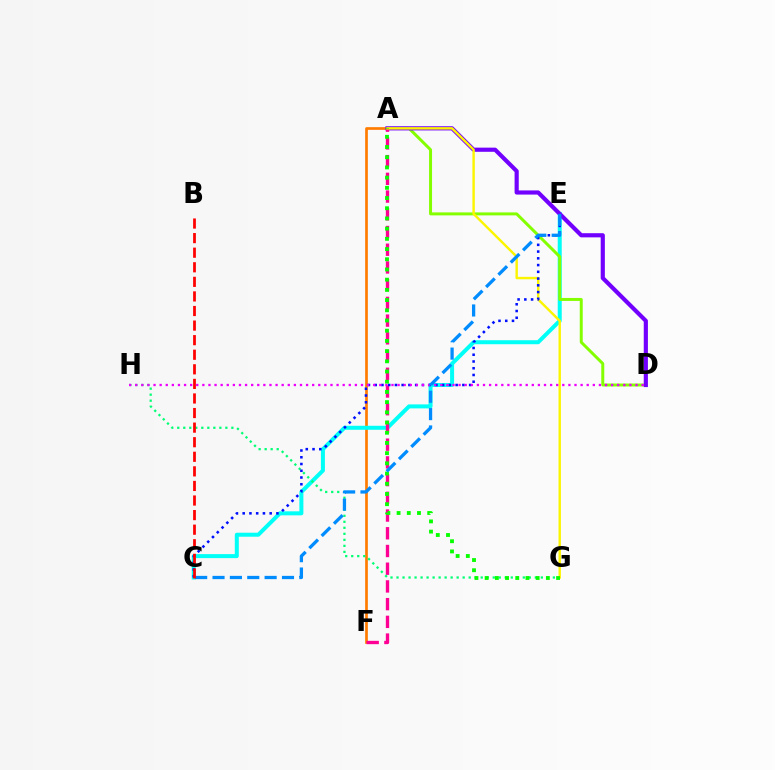{('A', 'F'): [{'color': '#ff7c00', 'line_style': 'solid', 'thickness': 1.94}, {'color': '#ff0094', 'line_style': 'dashed', 'thickness': 2.41}], ('C', 'E'): [{'color': '#00fff6', 'line_style': 'solid', 'thickness': 2.88}, {'color': '#0010ff', 'line_style': 'dotted', 'thickness': 1.83}, {'color': '#008cff', 'line_style': 'dashed', 'thickness': 2.36}], ('A', 'D'): [{'color': '#84ff00', 'line_style': 'solid', 'thickness': 2.14}, {'color': '#7200ff', 'line_style': 'solid', 'thickness': 3.0}], ('G', 'H'): [{'color': '#00ff74', 'line_style': 'dotted', 'thickness': 1.63}], ('A', 'G'): [{'color': '#fcf500', 'line_style': 'solid', 'thickness': 1.74}, {'color': '#08ff00', 'line_style': 'dotted', 'thickness': 2.77}], ('D', 'H'): [{'color': '#ee00ff', 'line_style': 'dotted', 'thickness': 1.66}], ('B', 'C'): [{'color': '#ff0000', 'line_style': 'dashed', 'thickness': 1.98}]}